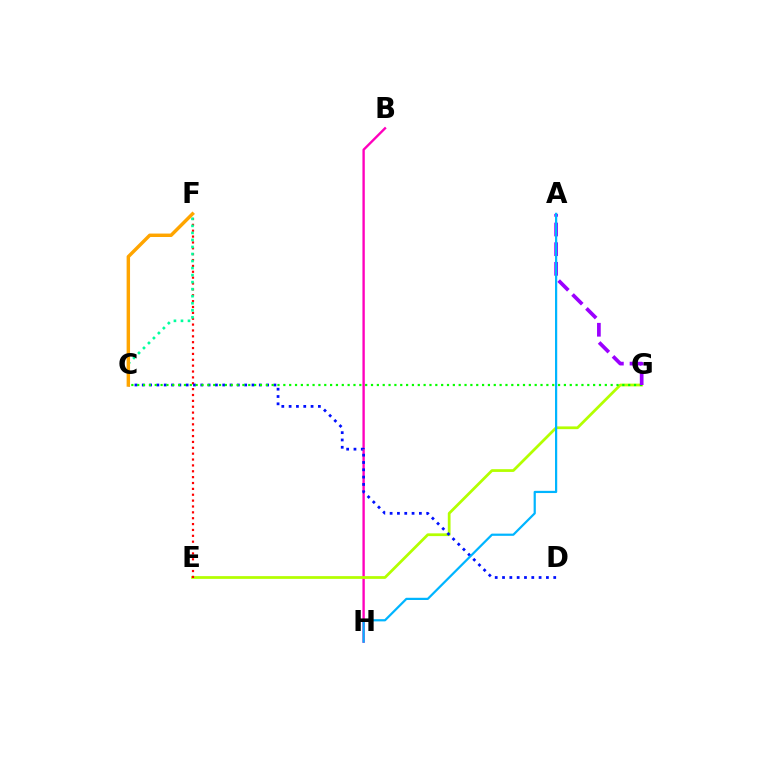{('B', 'H'): [{'color': '#ff00bd', 'line_style': 'solid', 'thickness': 1.71}], ('E', 'G'): [{'color': '#b3ff00', 'line_style': 'solid', 'thickness': 1.98}], ('E', 'F'): [{'color': '#ff0000', 'line_style': 'dotted', 'thickness': 1.59}], ('C', 'D'): [{'color': '#0010ff', 'line_style': 'dotted', 'thickness': 1.99}], ('C', 'G'): [{'color': '#08ff00', 'line_style': 'dotted', 'thickness': 1.59}], ('C', 'F'): [{'color': '#00ff9d', 'line_style': 'dotted', 'thickness': 1.91}, {'color': '#ffa500', 'line_style': 'solid', 'thickness': 2.48}], ('A', 'G'): [{'color': '#9b00ff', 'line_style': 'dashed', 'thickness': 2.67}], ('A', 'H'): [{'color': '#00b5ff', 'line_style': 'solid', 'thickness': 1.59}]}